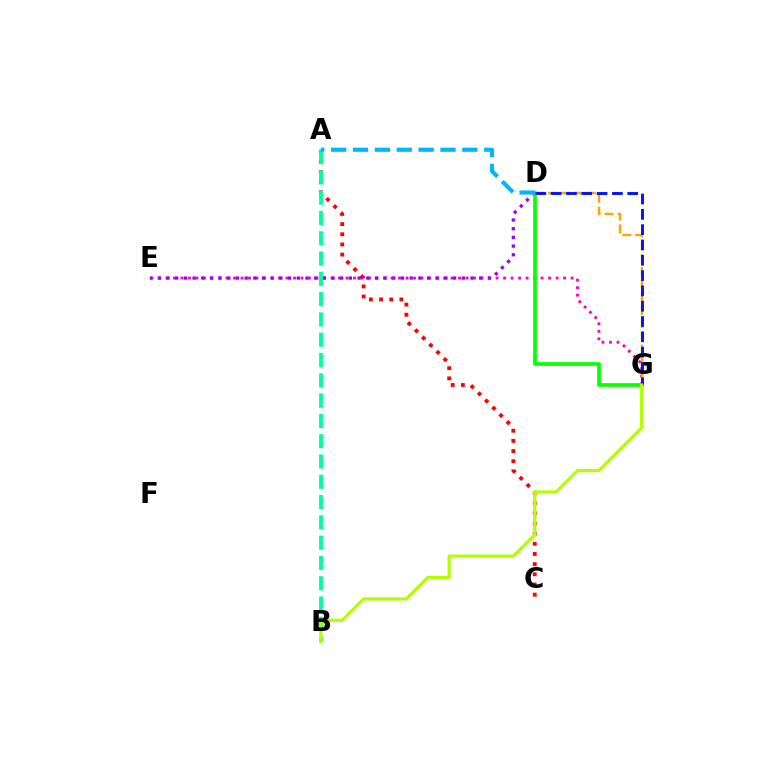{('E', 'G'): [{'color': '#ff00bd', 'line_style': 'dotted', 'thickness': 2.04}], ('D', 'G'): [{'color': '#ffa500', 'line_style': 'dashed', 'thickness': 1.76}, {'color': '#08ff00', 'line_style': 'solid', 'thickness': 2.65}, {'color': '#0010ff', 'line_style': 'dashed', 'thickness': 2.08}], ('A', 'C'): [{'color': '#ff0000', 'line_style': 'dotted', 'thickness': 2.76}], ('D', 'E'): [{'color': '#9b00ff', 'line_style': 'dotted', 'thickness': 2.36}], ('A', 'B'): [{'color': '#00ff9d', 'line_style': 'dashed', 'thickness': 2.76}], ('A', 'D'): [{'color': '#00b5ff', 'line_style': 'dashed', 'thickness': 2.97}], ('B', 'G'): [{'color': '#b3ff00', 'line_style': 'solid', 'thickness': 2.3}]}